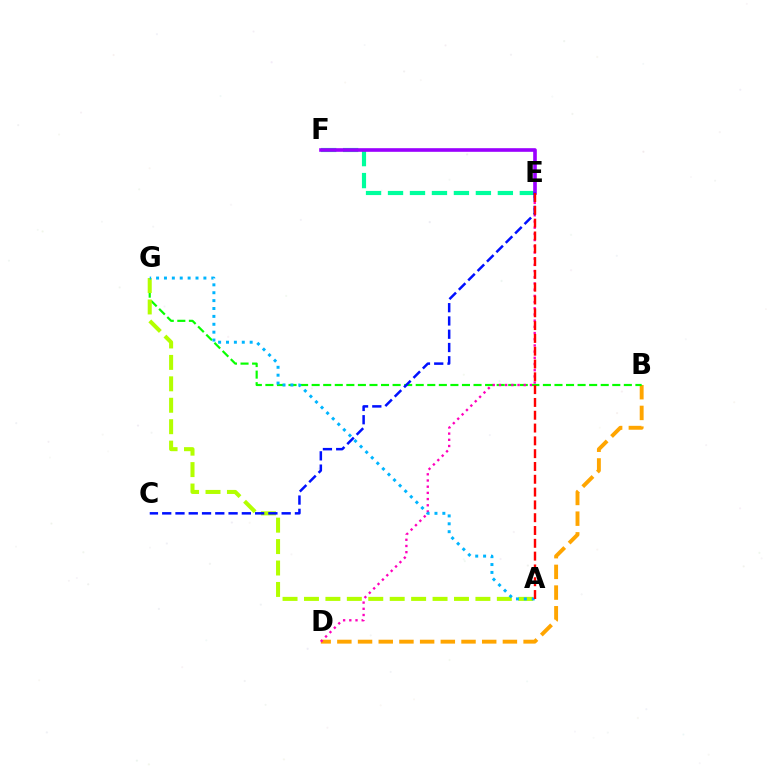{('E', 'F'): [{'color': '#00ff9d', 'line_style': 'dashed', 'thickness': 2.98}, {'color': '#9b00ff', 'line_style': 'solid', 'thickness': 2.61}], ('B', 'D'): [{'color': '#ffa500', 'line_style': 'dashed', 'thickness': 2.81}], ('B', 'G'): [{'color': '#08ff00', 'line_style': 'dashed', 'thickness': 1.57}], ('A', 'G'): [{'color': '#b3ff00', 'line_style': 'dashed', 'thickness': 2.91}, {'color': '#00b5ff', 'line_style': 'dotted', 'thickness': 2.14}], ('D', 'E'): [{'color': '#ff00bd', 'line_style': 'dotted', 'thickness': 1.68}], ('C', 'E'): [{'color': '#0010ff', 'line_style': 'dashed', 'thickness': 1.8}], ('A', 'E'): [{'color': '#ff0000', 'line_style': 'dashed', 'thickness': 1.74}]}